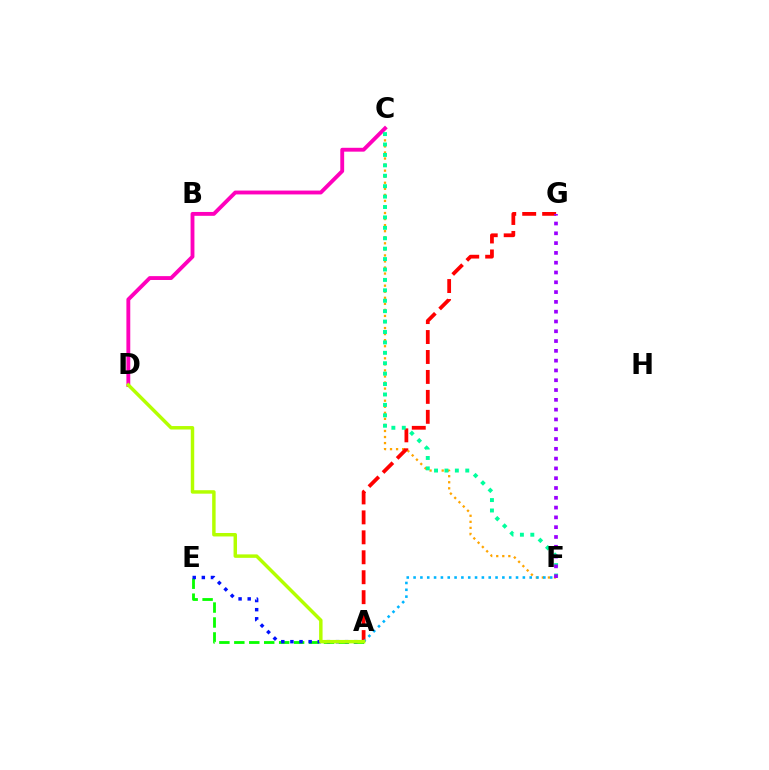{('C', 'F'): [{'color': '#ffa500', 'line_style': 'dotted', 'thickness': 1.64}, {'color': '#00ff9d', 'line_style': 'dotted', 'thickness': 2.83}], ('C', 'D'): [{'color': '#ff00bd', 'line_style': 'solid', 'thickness': 2.78}], ('A', 'E'): [{'color': '#08ff00', 'line_style': 'dashed', 'thickness': 2.03}, {'color': '#0010ff', 'line_style': 'dotted', 'thickness': 2.48}], ('A', 'G'): [{'color': '#ff0000', 'line_style': 'dashed', 'thickness': 2.71}], ('A', 'F'): [{'color': '#00b5ff', 'line_style': 'dotted', 'thickness': 1.86}], ('A', 'D'): [{'color': '#b3ff00', 'line_style': 'solid', 'thickness': 2.49}], ('F', 'G'): [{'color': '#9b00ff', 'line_style': 'dotted', 'thickness': 2.66}]}